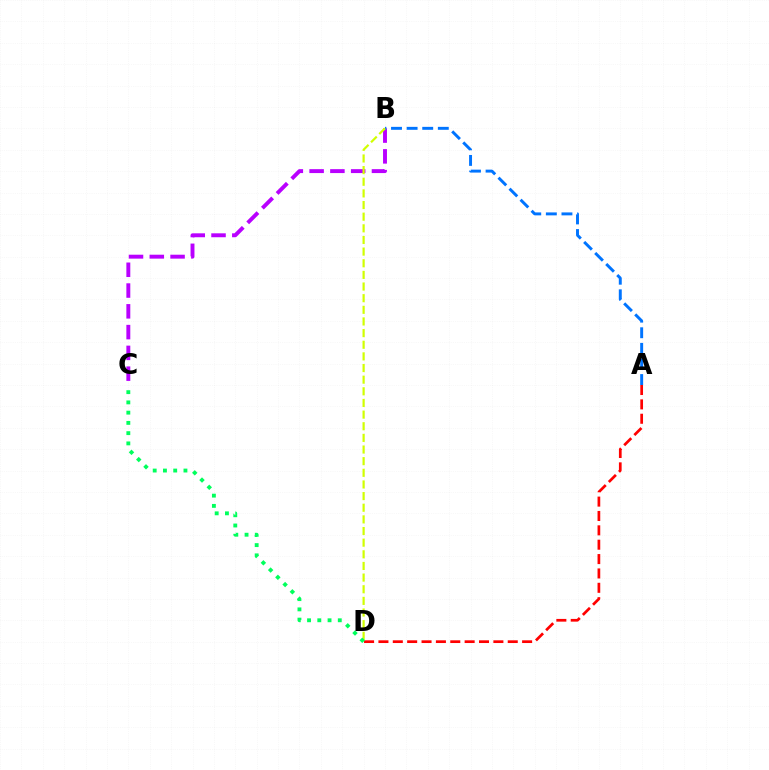{('B', 'C'): [{'color': '#b900ff', 'line_style': 'dashed', 'thickness': 2.82}], ('A', 'D'): [{'color': '#ff0000', 'line_style': 'dashed', 'thickness': 1.95}], ('A', 'B'): [{'color': '#0074ff', 'line_style': 'dashed', 'thickness': 2.12}], ('B', 'D'): [{'color': '#d1ff00', 'line_style': 'dashed', 'thickness': 1.58}], ('C', 'D'): [{'color': '#00ff5c', 'line_style': 'dotted', 'thickness': 2.78}]}